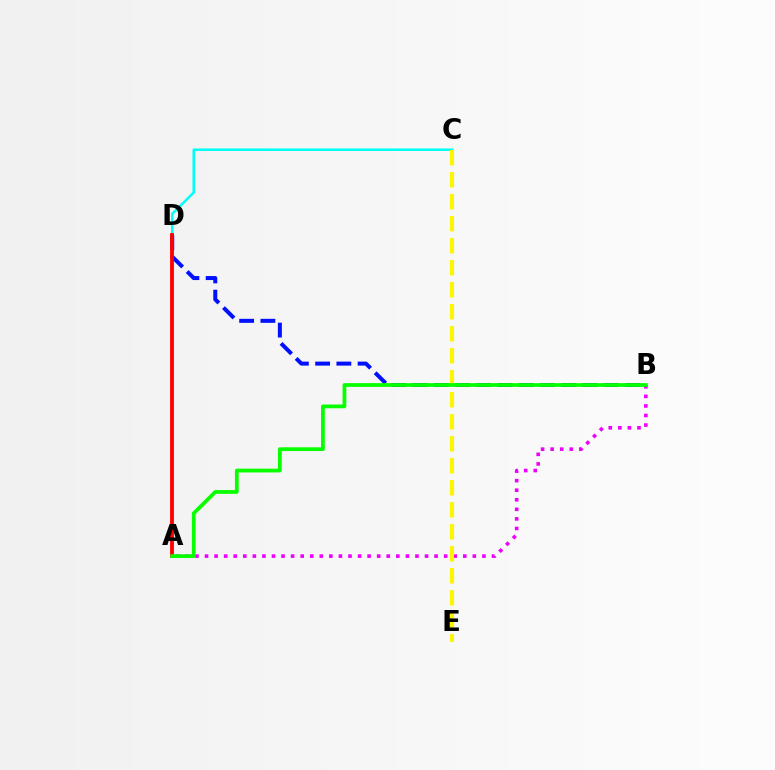{('C', 'D'): [{'color': '#00fff6', 'line_style': 'solid', 'thickness': 1.82}], ('B', 'D'): [{'color': '#0010ff', 'line_style': 'dashed', 'thickness': 2.88}], ('A', 'B'): [{'color': '#ee00ff', 'line_style': 'dotted', 'thickness': 2.6}, {'color': '#08ff00', 'line_style': 'solid', 'thickness': 2.71}], ('C', 'E'): [{'color': '#fcf500', 'line_style': 'dashed', 'thickness': 2.99}], ('A', 'D'): [{'color': '#ff0000', 'line_style': 'solid', 'thickness': 2.75}]}